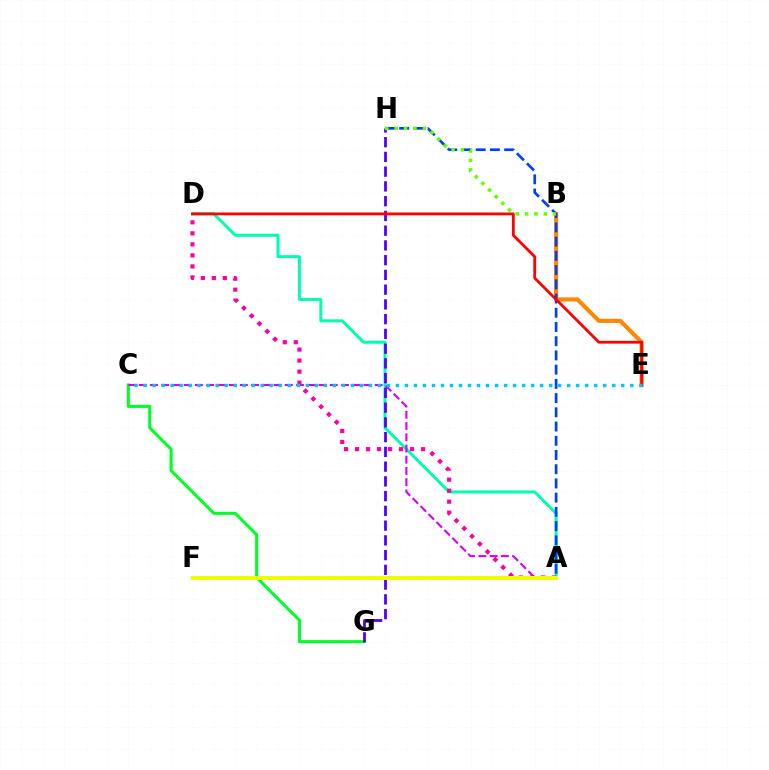{('A', 'D'): [{'color': '#00ffaf', 'line_style': 'solid', 'thickness': 2.16}, {'color': '#ff00a0', 'line_style': 'dotted', 'thickness': 2.99}], ('C', 'G'): [{'color': '#00ff27', 'line_style': 'solid', 'thickness': 2.2}], ('A', 'C'): [{'color': '#d600ff', 'line_style': 'dashed', 'thickness': 1.53}], ('G', 'H'): [{'color': '#4f00ff', 'line_style': 'dashed', 'thickness': 2.0}], ('B', 'E'): [{'color': '#ff8800', 'line_style': 'solid', 'thickness': 2.96}], ('A', 'F'): [{'color': '#eeff00', 'line_style': 'solid', 'thickness': 2.9}], ('A', 'H'): [{'color': '#003fff', 'line_style': 'dashed', 'thickness': 1.93}], ('B', 'H'): [{'color': '#66ff00', 'line_style': 'dotted', 'thickness': 2.55}], ('D', 'E'): [{'color': '#ff0000', 'line_style': 'solid', 'thickness': 2.01}], ('C', 'E'): [{'color': '#00c7ff', 'line_style': 'dotted', 'thickness': 2.45}]}